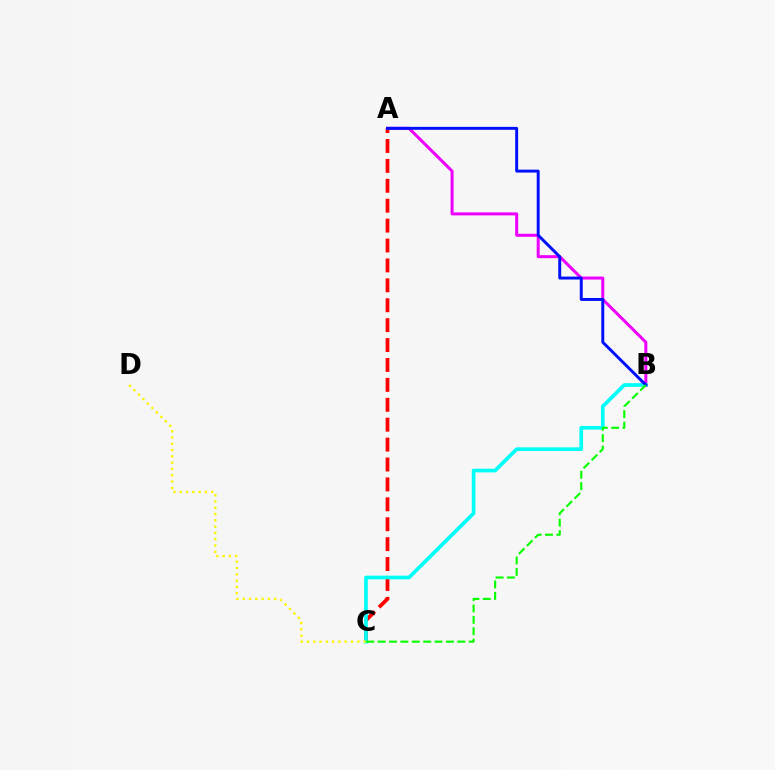{('A', 'C'): [{'color': '#ff0000', 'line_style': 'dashed', 'thickness': 2.7}], ('A', 'B'): [{'color': '#ee00ff', 'line_style': 'solid', 'thickness': 2.17}, {'color': '#0010ff', 'line_style': 'solid', 'thickness': 2.12}], ('B', 'C'): [{'color': '#00fff6', 'line_style': 'solid', 'thickness': 2.64}, {'color': '#08ff00', 'line_style': 'dashed', 'thickness': 1.55}], ('C', 'D'): [{'color': '#fcf500', 'line_style': 'dotted', 'thickness': 1.71}]}